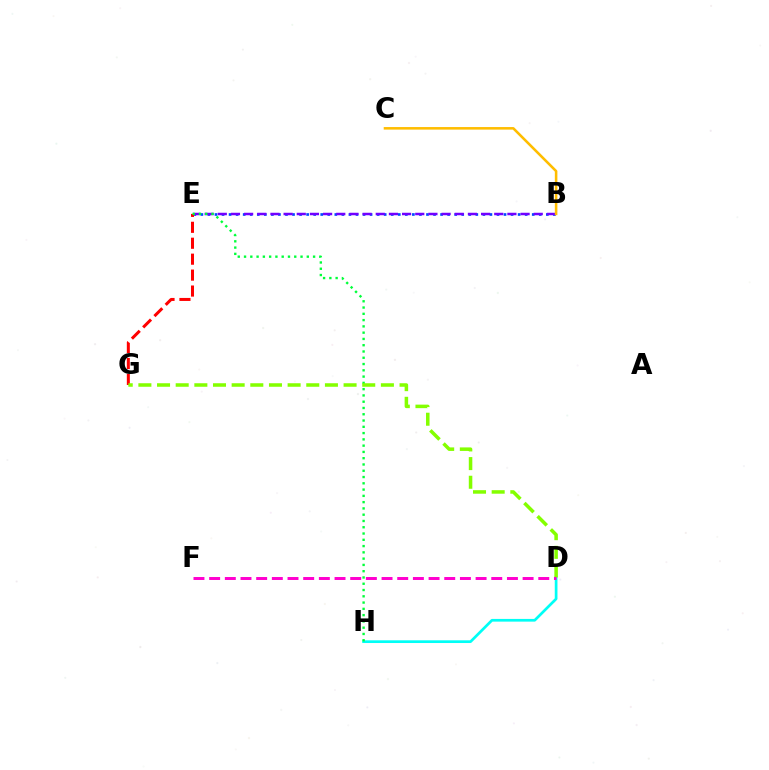{('D', 'H'): [{'color': '#00fff6', 'line_style': 'solid', 'thickness': 1.95}], ('B', 'E'): [{'color': '#004bff', 'line_style': 'dotted', 'thickness': 1.92}, {'color': '#7200ff', 'line_style': 'dashed', 'thickness': 1.79}], ('E', 'G'): [{'color': '#ff0000', 'line_style': 'dashed', 'thickness': 2.16}], ('E', 'H'): [{'color': '#00ff39', 'line_style': 'dotted', 'thickness': 1.71}], ('D', 'G'): [{'color': '#84ff00', 'line_style': 'dashed', 'thickness': 2.53}], ('D', 'F'): [{'color': '#ff00cf', 'line_style': 'dashed', 'thickness': 2.13}], ('B', 'C'): [{'color': '#ffbd00', 'line_style': 'solid', 'thickness': 1.84}]}